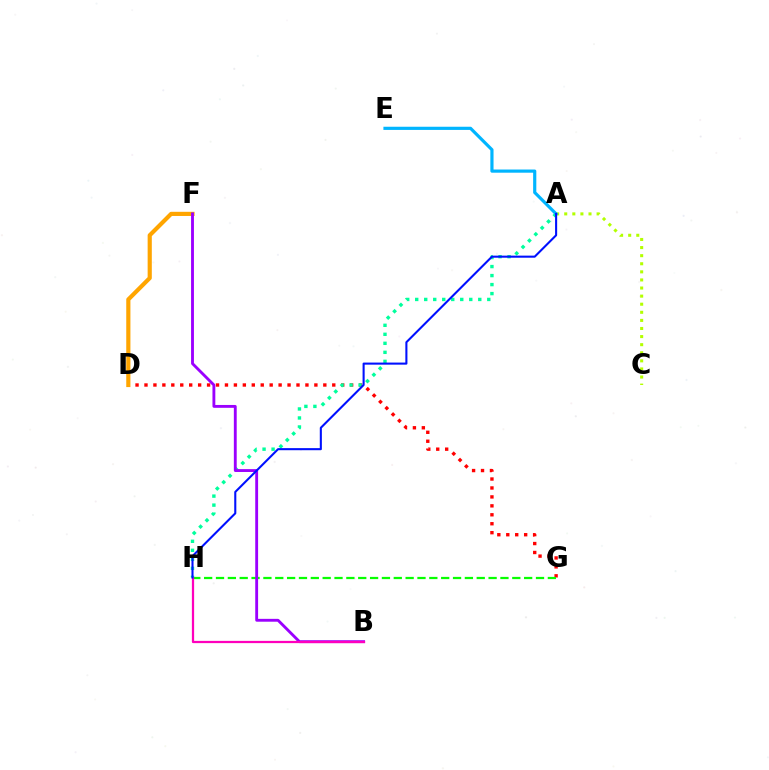{('D', 'G'): [{'color': '#ff0000', 'line_style': 'dotted', 'thickness': 2.43}], ('G', 'H'): [{'color': '#08ff00', 'line_style': 'dashed', 'thickness': 1.61}], ('A', 'H'): [{'color': '#00ff9d', 'line_style': 'dotted', 'thickness': 2.45}, {'color': '#0010ff', 'line_style': 'solid', 'thickness': 1.5}], ('D', 'F'): [{'color': '#ffa500', 'line_style': 'solid', 'thickness': 3.0}], ('A', 'C'): [{'color': '#b3ff00', 'line_style': 'dotted', 'thickness': 2.2}], ('A', 'E'): [{'color': '#00b5ff', 'line_style': 'solid', 'thickness': 2.29}], ('B', 'F'): [{'color': '#9b00ff', 'line_style': 'solid', 'thickness': 2.06}], ('B', 'H'): [{'color': '#ff00bd', 'line_style': 'solid', 'thickness': 1.62}]}